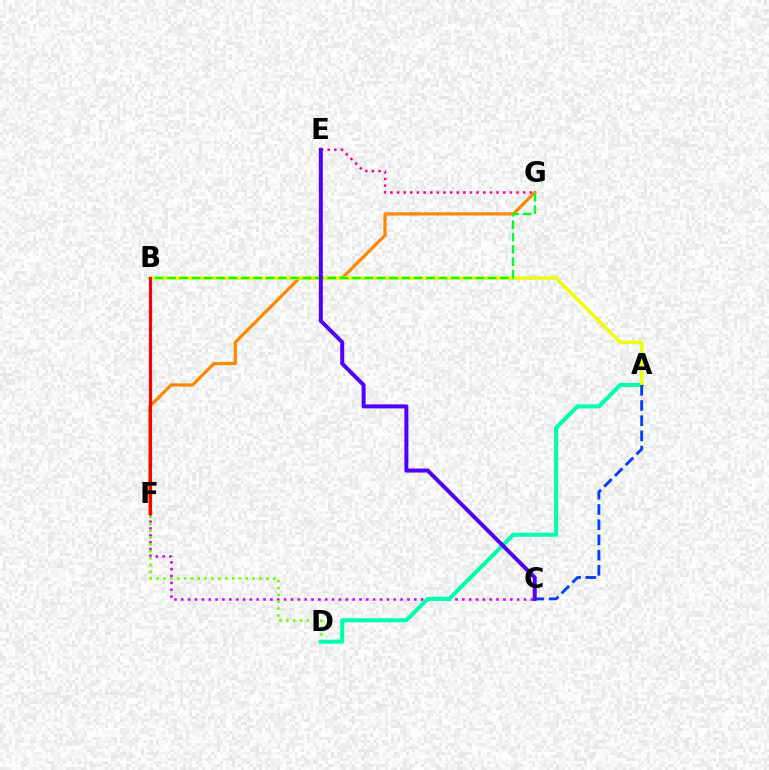{('C', 'F'): [{'color': '#d600ff', 'line_style': 'dotted', 'thickness': 1.86}], ('D', 'F'): [{'color': '#66ff00', 'line_style': 'dotted', 'thickness': 1.87}], ('A', 'D'): [{'color': '#00ffaf', 'line_style': 'solid', 'thickness': 2.94}], ('F', 'G'): [{'color': '#ff8800', 'line_style': 'solid', 'thickness': 2.32}], ('B', 'F'): [{'color': '#00c7ff', 'line_style': 'dotted', 'thickness': 2.48}, {'color': '#ff0000', 'line_style': 'solid', 'thickness': 2.27}], ('A', 'B'): [{'color': '#eeff00', 'line_style': 'solid', 'thickness': 2.45}], ('B', 'G'): [{'color': '#00ff27', 'line_style': 'dashed', 'thickness': 1.68}], ('E', 'G'): [{'color': '#ff00a0', 'line_style': 'dotted', 'thickness': 1.8}], ('A', 'C'): [{'color': '#003fff', 'line_style': 'dashed', 'thickness': 2.07}], ('C', 'E'): [{'color': '#4f00ff', 'line_style': 'solid', 'thickness': 2.87}]}